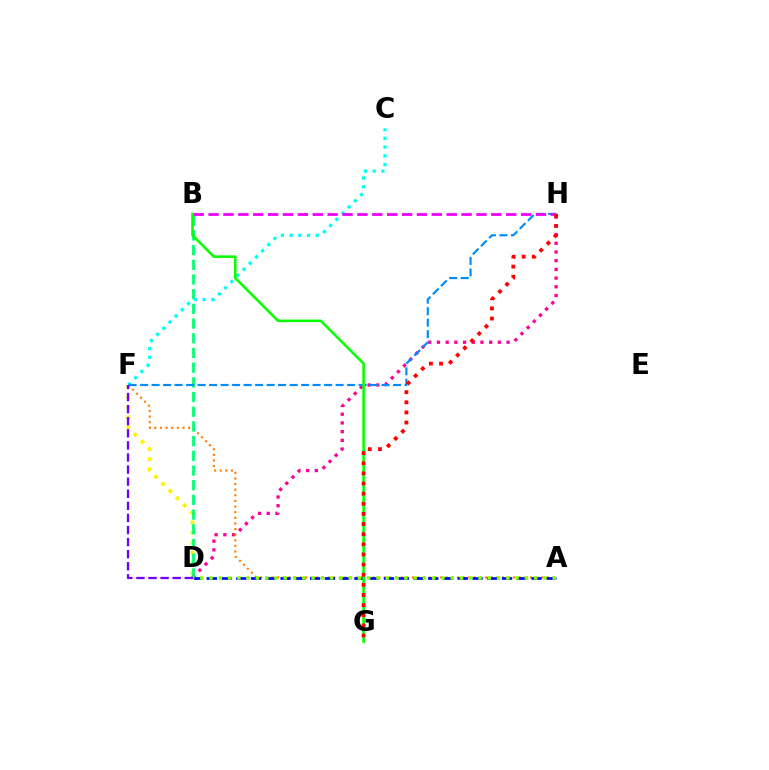{('D', 'F'): [{'color': '#fcf500', 'line_style': 'dotted', 'thickness': 2.75}, {'color': '#7200ff', 'line_style': 'dashed', 'thickness': 1.64}], ('D', 'H'): [{'color': '#ff0094', 'line_style': 'dotted', 'thickness': 2.37}], ('A', 'F'): [{'color': '#ff7c00', 'line_style': 'dotted', 'thickness': 1.53}], ('B', 'D'): [{'color': '#00ff74', 'line_style': 'dashed', 'thickness': 2.0}], ('C', 'F'): [{'color': '#00fff6', 'line_style': 'dotted', 'thickness': 2.37}], ('F', 'H'): [{'color': '#008cff', 'line_style': 'dashed', 'thickness': 1.56}], ('A', 'D'): [{'color': '#0010ff', 'line_style': 'dashed', 'thickness': 2.01}, {'color': '#84ff00', 'line_style': 'dotted', 'thickness': 2.52}], ('B', 'H'): [{'color': '#ee00ff', 'line_style': 'dashed', 'thickness': 2.02}], ('B', 'G'): [{'color': '#08ff00', 'line_style': 'solid', 'thickness': 1.86}], ('G', 'H'): [{'color': '#ff0000', 'line_style': 'dotted', 'thickness': 2.75}]}